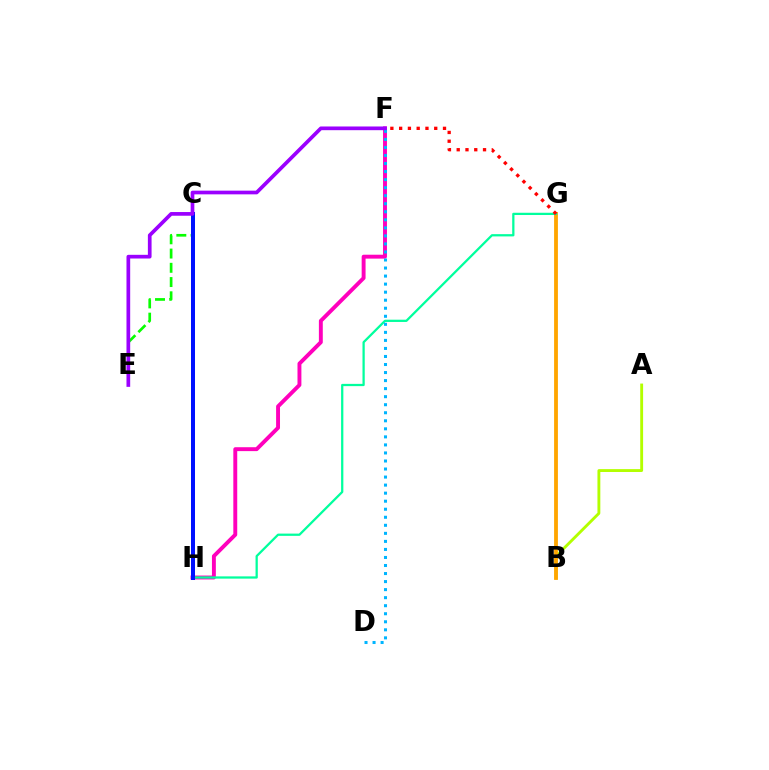{('A', 'B'): [{'color': '#b3ff00', 'line_style': 'solid', 'thickness': 2.07}], ('F', 'H'): [{'color': '#ff00bd', 'line_style': 'solid', 'thickness': 2.81}], ('C', 'E'): [{'color': '#08ff00', 'line_style': 'dashed', 'thickness': 1.94}], ('B', 'G'): [{'color': '#ffa500', 'line_style': 'solid', 'thickness': 2.75}], ('G', 'H'): [{'color': '#00ff9d', 'line_style': 'solid', 'thickness': 1.62}], ('C', 'H'): [{'color': '#0010ff', 'line_style': 'solid', 'thickness': 2.88}], ('F', 'G'): [{'color': '#ff0000', 'line_style': 'dotted', 'thickness': 2.38}], ('D', 'F'): [{'color': '#00b5ff', 'line_style': 'dotted', 'thickness': 2.18}], ('E', 'F'): [{'color': '#9b00ff', 'line_style': 'solid', 'thickness': 2.66}]}